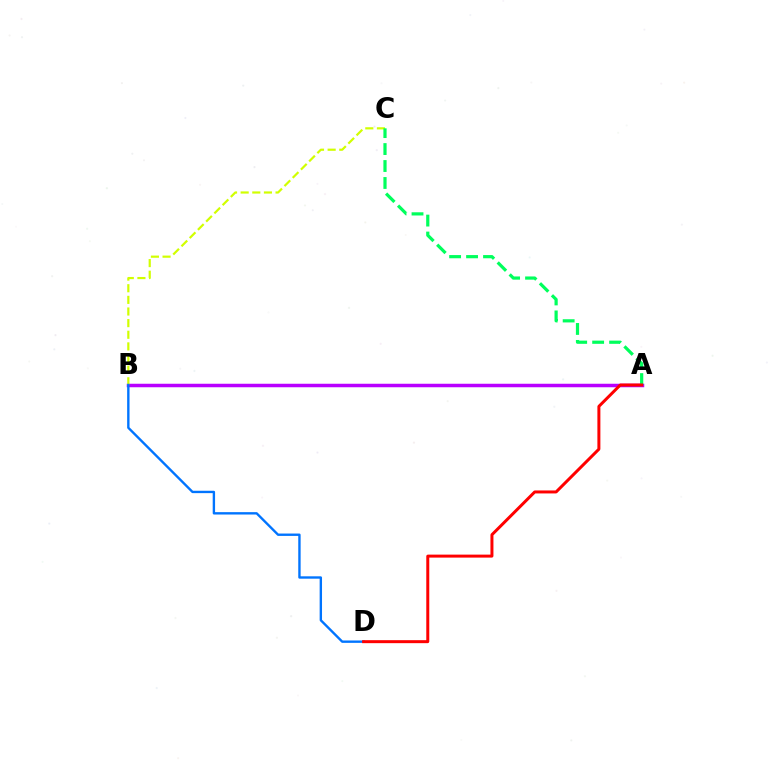{('A', 'B'): [{'color': '#b900ff', 'line_style': 'solid', 'thickness': 2.52}], ('B', 'C'): [{'color': '#d1ff00', 'line_style': 'dashed', 'thickness': 1.58}], ('B', 'D'): [{'color': '#0074ff', 'line_style': 'solid', 'thickness': 1.71}], ('A', 'C'): [{'color': '#00ff5c', 'line_style': 'dashed', 'thickness': 2.3}], ('A', 'D'): [{'color': '#ff0000', 'line_style': 'solid', 'thickness': 2.15}]}